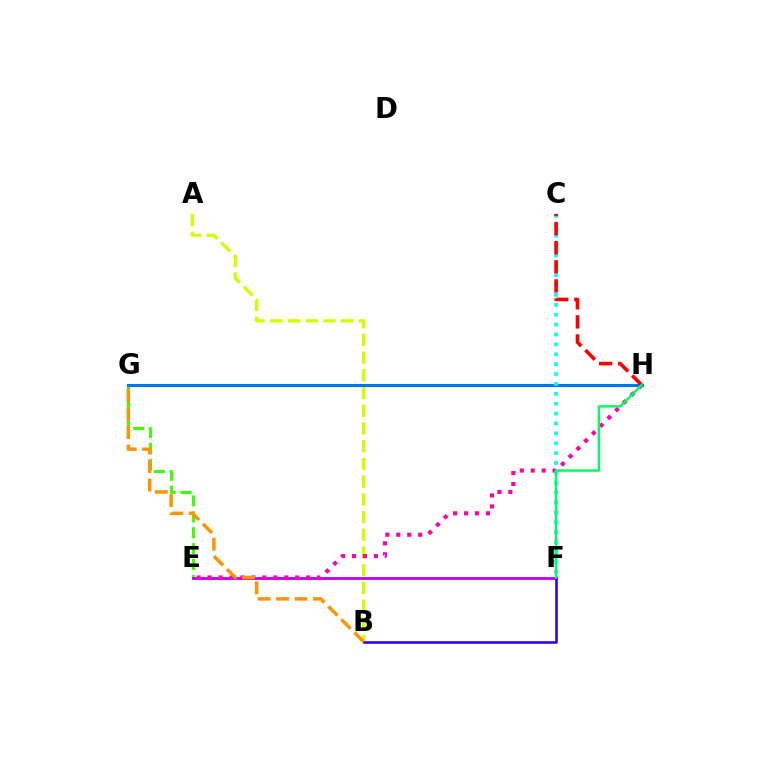{('A', 'B'): [{'color': '#d1ff00', 'line_style': 'dashed', 'thickness': 2.41}], ('E', 'G'): [{'color': '#3dff00', 'line_style': 'dashed', 'thickness': 2.16}], ('E', 'F'): [{'color': '#b900ff', 'line_style': 'solid', 'thickness': 2.04}], ('E', 'H'): [{'color': '#ff00ac', 'line_style': 'dotted', 'thickness': 2.97}], ('G', 'H'): [{'color': '#0074ff', 'line_style': 'solid', 'thickness': 2.21}], ('C', 'F'): [{'color': '#00fff6', 'line_style': 'dotted', 'thickness': 2.69}], ('C', 'H'): [{'color': '#ff0000', 'line_style': 'dashed', 'thickness': 2.6}], ('B', 'F'): [{'color': '#2500ff', 'line_style': 'solid', 'thickness': 1.84}], ('F', 'H'): [{'color': '#00ff5c', 'line_style': 'solid', 'thickness': 1.76}], ('B', 'G'): [{'color': '#ff9400', 'line_style': 'dashed', 'thickness': 2.51}]}